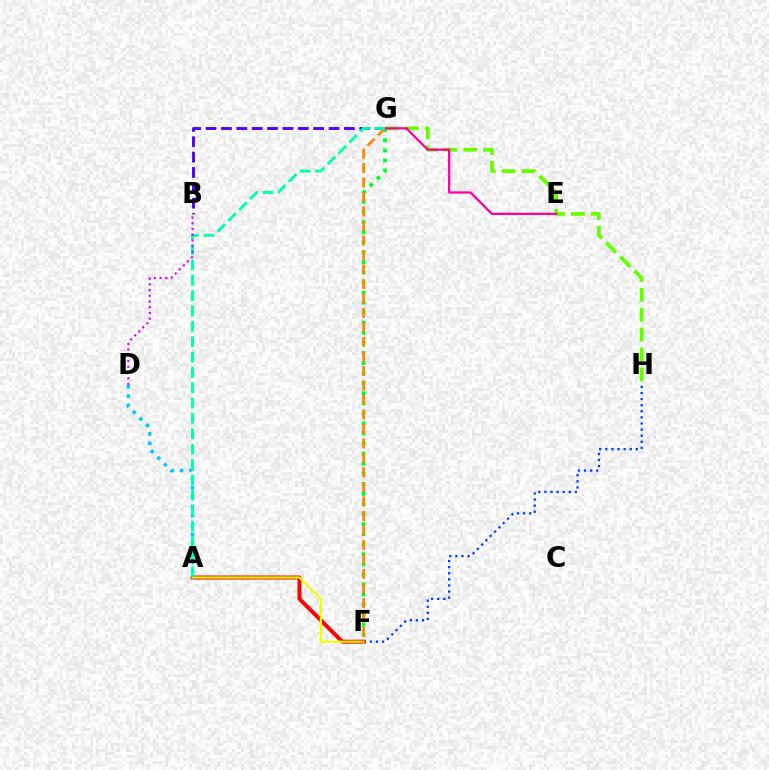{('A', 'D'): [{'color': '#00c7ff', 'line_style': 'dotted', 'thickness': 2.54}], ('B', 'G'): [{'color': '#4f00ff', 'line_style': 'dashed', 'thickness': 2.09}], ('F', 'H'): [{'color': '#003fff', 'line_style': 'dotted', 'thickness': 1.66}], ('A', 'F'): [{'color': '#ff0000', 'line_style': 'solid', 'thickness': 2.85}, {'color': '#eeff00', 'line_style': 'solid', 'thickness': 1.54}], ('G', 'H'): [{'color': '#66ff00', 'line_style': 'dashed', 'thickness': 2.71}], ('F', 'G'): [{'color': '#00ff27', 'line_style': 'dotted', 'thickness': 2.74}, {'color': '#ff8800', 'line_style': 'dashed', 'thickness': 1.97}], ('E', 'G'): [{'color': '#ff00a0', 'line_style': 'solid', 'thickness': 1.63}], ('A', 'G'): [{'color': '#00ffaf', 'line_style': 'dashed', 'thickness': 2.09}], ('B', 'D'): [{'color': '#d600ff', 'line_style': 'dotted', 'thickness': 1.55}]}